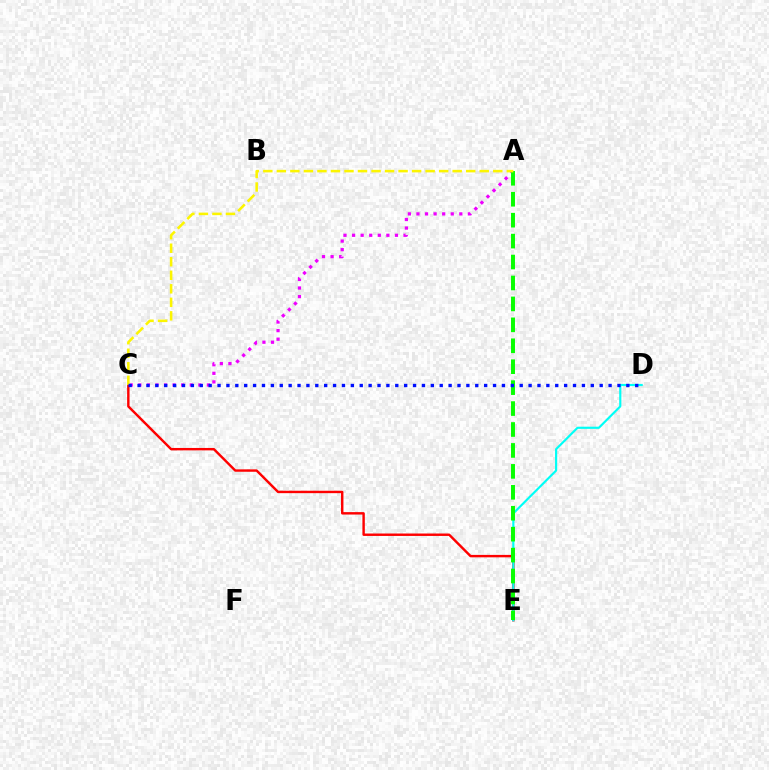{('C', 'E'): [{'color': '#ff0000', 'line_style': 'solid', 'thickness': 1.74}], ('D', 'E'): [{'color': '#00fff6', 'line_style': 'solid', 'thickness': 1.55}], ('A', 'C'): [{'color': '#ee00ff', 'line_style': 'dotted', 'thickness': 2.33}, {'color': '#fcf500', 'line_style': 'dashed', 'thickness': 1.84}], ('A', 'E'): [{'color': '#08ff00', 'line_style': 'dashed', 'thickness': 2.84}], ('C', 'D'): [{'color': '#0010ff', 'line_style': 'dotted', 'thickness': 2.41}]}